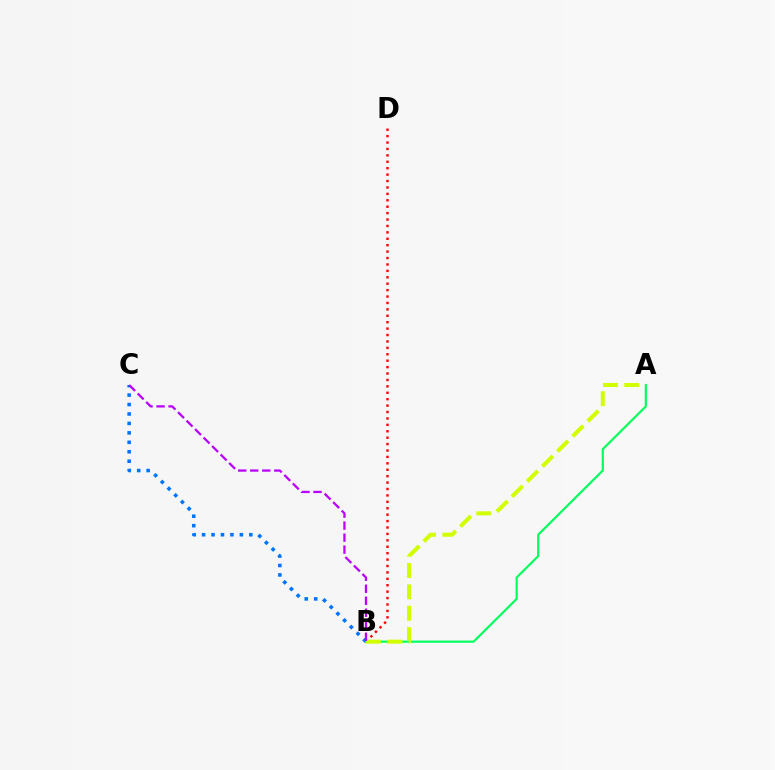{('B', 'D'): [{'color': '#ff0000', 'line_style': 'dotted', 'thickness': 1.74}], ('B', 'C'): [{'color': '#0074ff', 'line_style': 'dotted', 'thickness': 2.57}, {'color': '#b900ff', 'line_style': 'dashed', 'thickness': 1.63}], ('A', 'B'): [{'color': '#00ff5c', 'line_style': 'solid', 'thickness': 1.56}, {'color': '#d1ff00', 'line_style': 'dashed', 'thickness': 2.9}]}